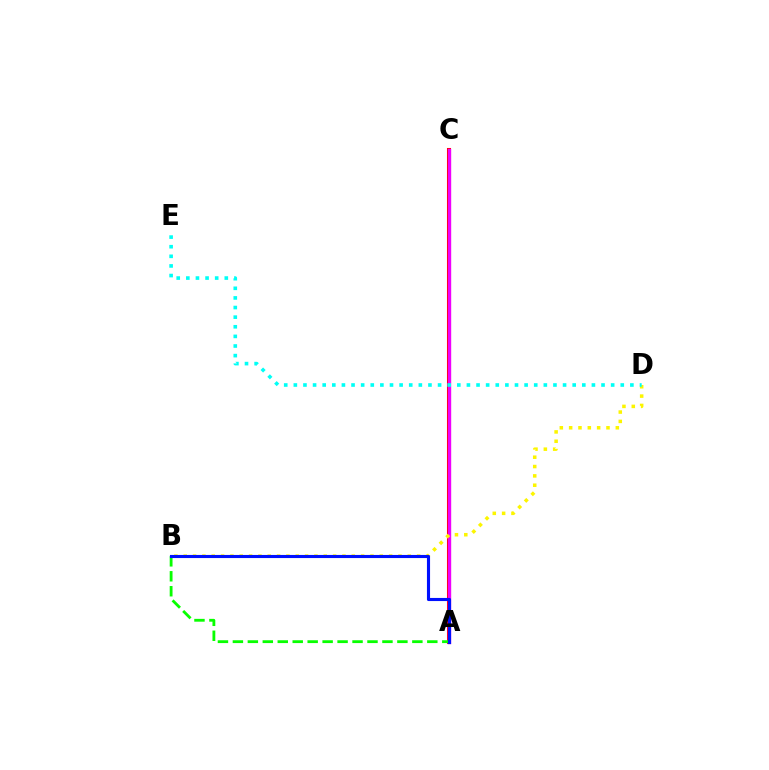{('A', 'C'): [{'color': '#ff0000', 'line_style': 'solid', 'thickness': 2.92}, {'color': '#ee00ff', 'line_style': 'solid', 'thickness': 2.39}], ('B', 'D'): [{'color': '#fcf500', 'line_style': 'dotted', 'thickness': 2.54}], ('A', 'B'): [{'color': '#08ff00', 'line_style': 'dashed', 'thickness': 2.03}, {'color': '#0010ff', 'line_style': 'solid', 'thickness': 2.24}], ('D', 'E'): [{'color': '#00fff6', 'line_style': 'dotted', 'thickness': 2.61}]}